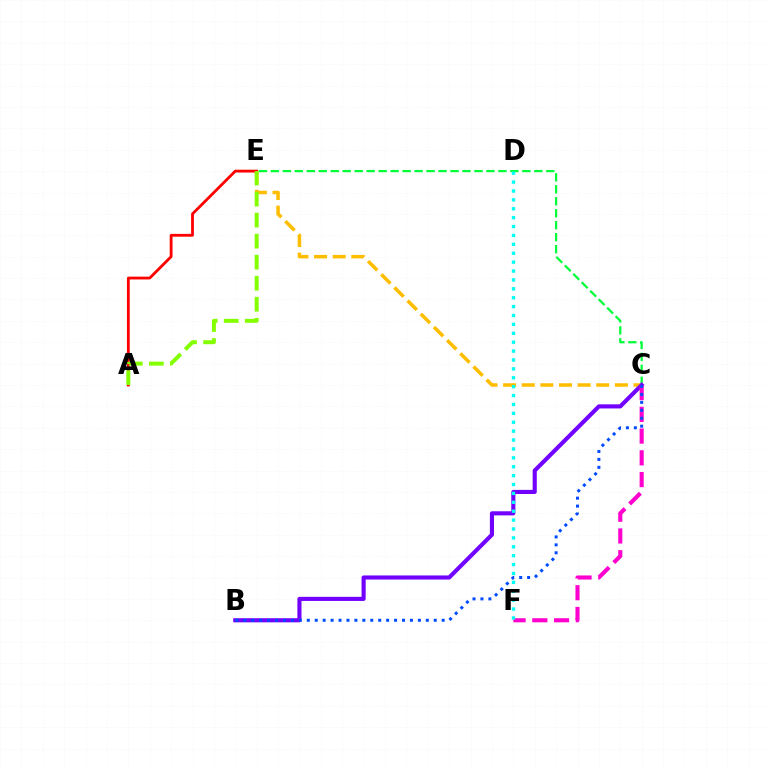{('C', 'E'): [{'color': '#ffbd00', 'line_style': 'dashed', 'thickness': 2.53}, {'color': '#00ff39', 'line_style': 'dashed', 'thickness': 1.63}], ('B', 'C'): [{'color': '#7200ff', 'line_style': 'solid', 'thickness': 2.96}, {'color': '#004bff', 'line_style': 'dotted', 'thickness': 2.16}], ('C', 'F'): [{'color': '#ff00cf', 'line_style': 'dashed', 'thickness': 2.95}], ('D', 'F'): [{'color': '#00fff6', 'line_style': 'dotted', 'thickness': 2.42}], ('A', 'E'): [{'color': '#ff0000', 'line_style': 'solid', 'thickness': 2.02}, {'color': '#84ff00', 'line_style': 'dashed', 'thickness': 2.86}]}